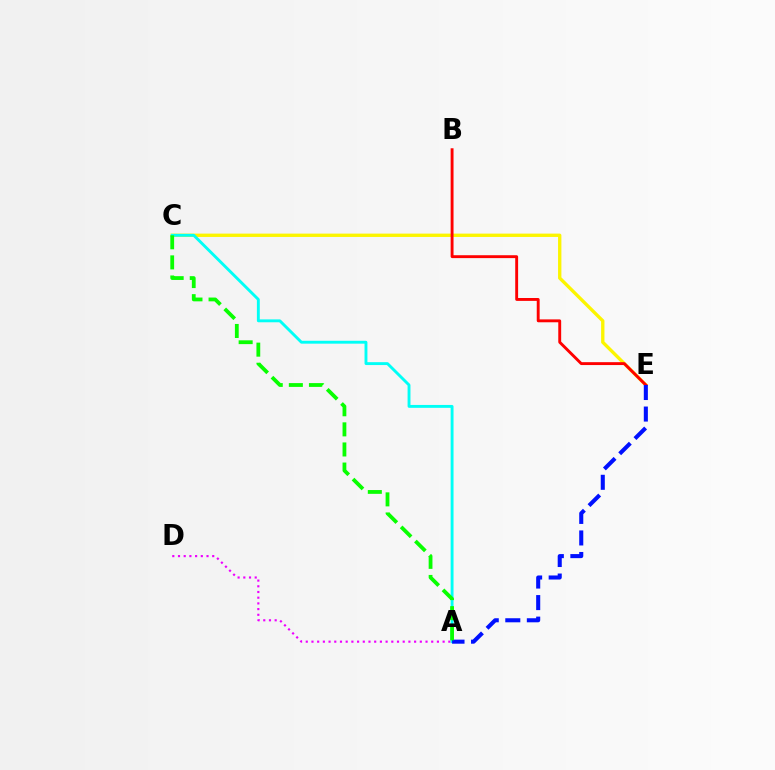{('C', 'E'): [{'color': '#fcf500', 'line_style': 'solid', 'thickness': 2.4}], ('B', 'E'): [{'color': '#ff0000', 'line_style': 'solid', 'thickness': 2.08}], ('A', 'C'): [{'color': '#00fff6', 'line_style': 'solid', 'thickness': 2.08}, {'color': '#08ff00', 'line_style': 'dashed', 'thickness': 2.73}], ('A', 'D'): [{'color': '#ee00ff', 'line_style': 'dotted', 'thickness': 1.55}], ('A', 'E'): [{'color': '#0010ff', 'line_style': 'dashed', 'thickness': 2.93}]}